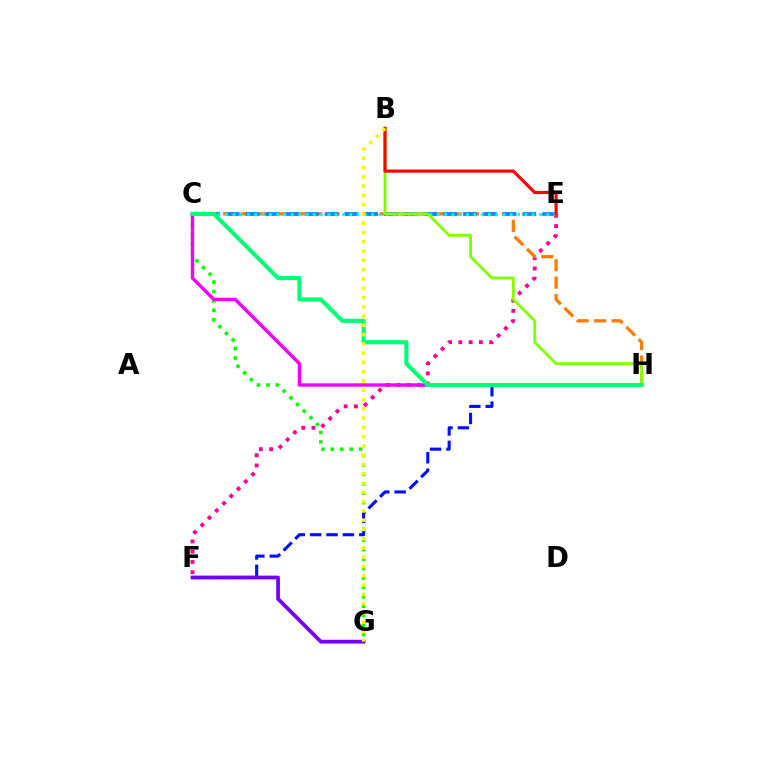{('C', 'G'): [{'color': '#08ff00', 'line_style': 'dotted', 'thickness': 2.56}], ('F', 'H'): [{'color': '#0010ff', 'line_style': 'dashed', 'thickness': 2.23}], ('E', 'F'): [{'color': '#ff0094', 'line_style': 'dotted', 'thickness': 2.79}], ('C', 'H'): [{'color': '#ee00ff', 'line_style': 'solid', 'thickness': 2.45}, {'color': '#ff7c00', 'line_style': 'dashed', 'thickness': 2.37}, {'color': '#00ff74', 'line_style': 'solid', 'thickness': 2.96}], ('F', 'G'): [{'color': '#7200ff', 'line_style': 'solid', 'thickness': 2.71}], ('C', 'E'): [{'color': '#008cff', 'line_style': 'dashed', 'thickness': 2.69}, {'color': '#00fff6', 'line_style': 'dotted', 'thickness': 1.98}], ('B', 'H'): [{'color': '#84ff00', 'line_style': 'solid', 'thickness': 2.07}], ('B', 'E'): [{'color': '#ff0000', 'line_style': 'solid', 'thickness': 2.27}], ('B', 'G'): [{'color': '#fcf500', 'line_style': 'dotted', 'thickness': 2.52}]}